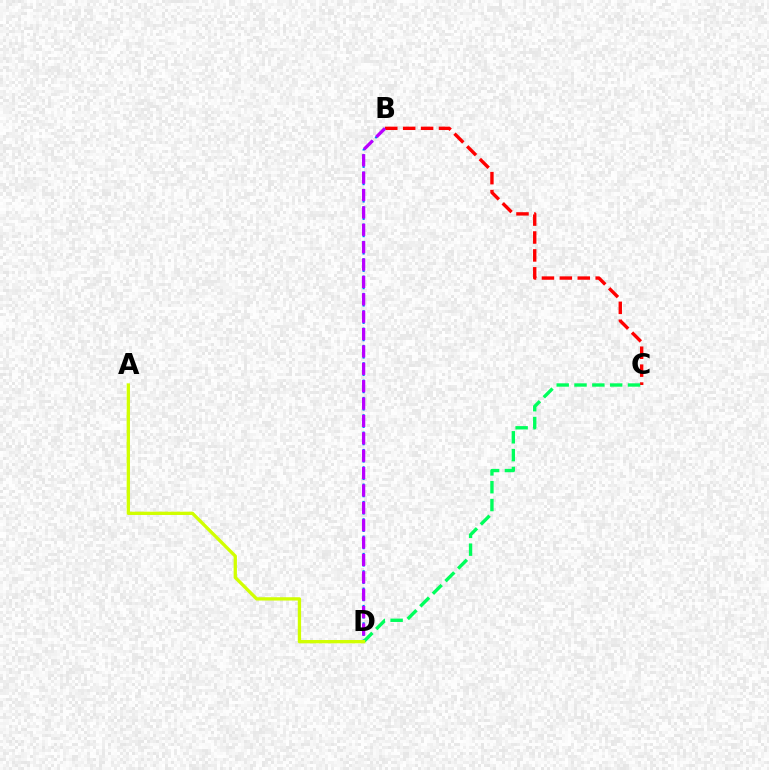{('B', 'D'): [{'color': '#0074ff', 'line_style': 'dotted', 'thickness': 1.57}, {'color': '#b900ff', 'line_style': 'dashed', 'thickness': 2.36}], ('B', 'C'): [{'color': '#ff0000', 'line_style': 'dashed', 'thickness': 2.43}], ('C', 'D'): [{'color': '#00ff5c', 'line_style': 'dashed', 'thickness': 2.42}], ('A', 'D'): [{'color': '#d1ff00', 'line_style': 'solid', 'thickness': 2.38}]}